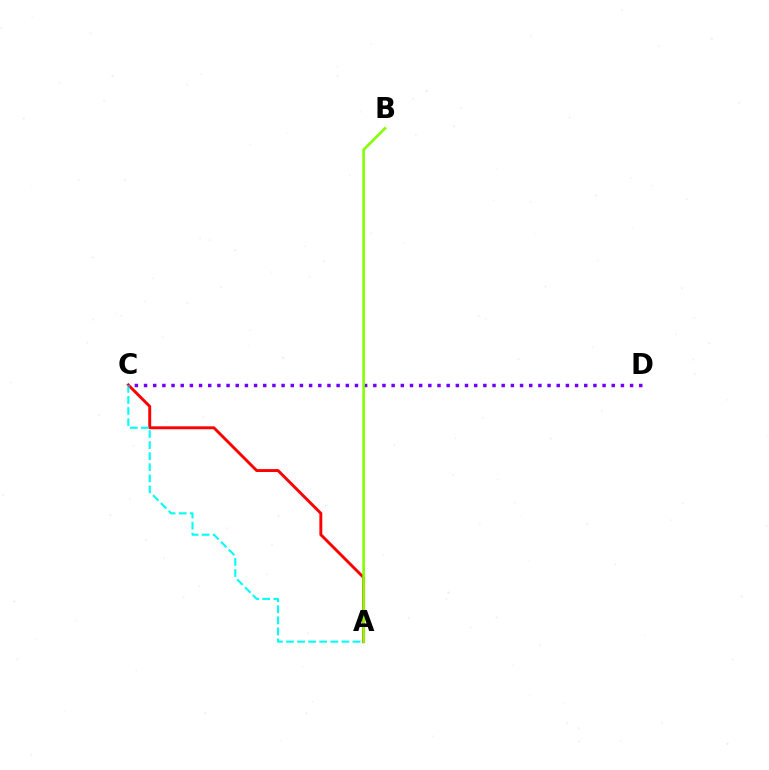{('A', 'C'): [{'color': '#ff0000', 'line_style': 'solid', 'thickness': 2.1}, {'color': '#00fff6', 'line_style': 'dashed', 'thickness': 1.51}], ('C', 'D'): [{'color': '#7200ff', 'line_style': 'dotted', 'thickness': 2.49}], ('A', 'B'): [{'color': '#84ff00', 'line_style': 'solid', 'thickness': 1.88}]}